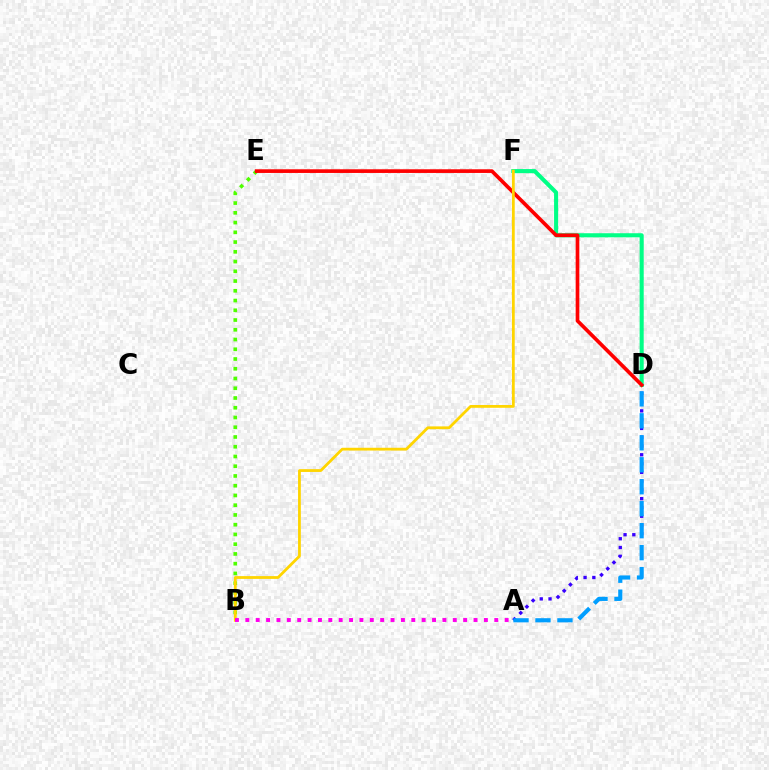{('B', 'E'): [{'color': '#4fff00', 'line_style': 'dotted', 'thickness': 2.65}], ('A', 'D'): [{'color': '#3700ff', 'line_style': 'dotted', 'thickness': 2.39}, {'color': '#009eff', 'line_style': 'dashed', 'thickness': 2.98}], ('D', 'F'): [{'color': '#00ff86', 'line_style': 'solid', 'thickness': 2.94}], ('D', 'E'): [{'color': '#ff0000', 'line_style': 'solid', 'thickness': 2.65}], ('B', 'F'): [{'color': '#ffd500', 'line_style': 'solid', 'thickness': 2.01}], ('A', 'B'): [{'color': '#ff00ed', 'line_style': 'dotted', 'thickness': 2.82}]}